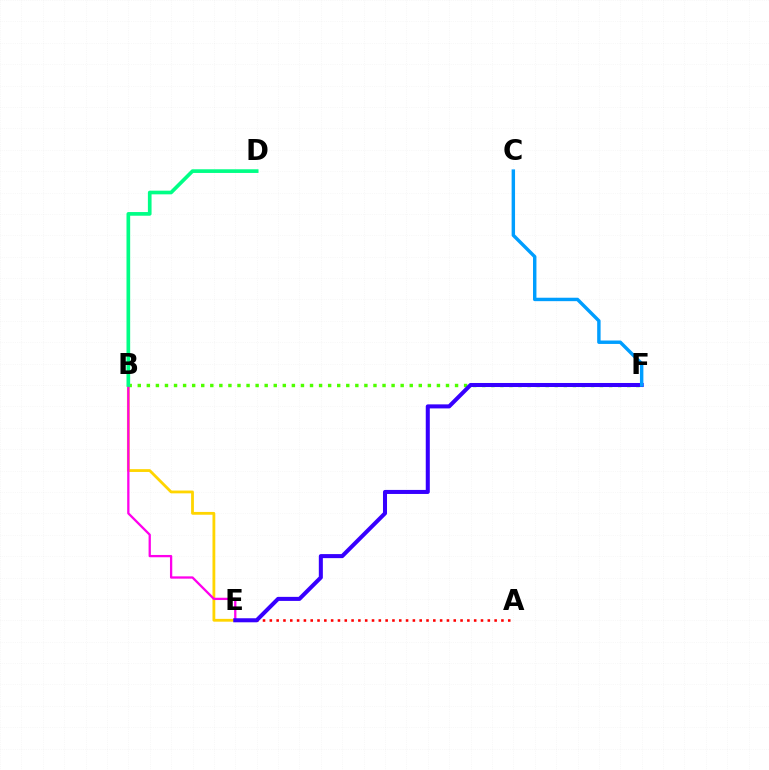{('B', 'E'): [{'color': '#ffd500', 'line_style': 'solid', 'thickness': 2.02}, {'color': '#ff00ed', 'line_style': 'solid', 'thickness': 1.65}], ('B', 'F'): [{'color': '#4fff00', 'line_style': 'dotted', 'thickness': 2.46}], ('A', 'E'): [{'color': '#ff0000', 'line_style': 'dotted', 'thickness': 1.85}], ('B', 'D'): [{'color': '#00ff86', 'line_style': 'solid', 'thickness': 2.64}], ('E', 'F'): [{'color': '#3700ff', 'line_style': 'solid', 'thickness': 2.91}], ('C', 'F'): [{'color': '#009eff', 'line_style': 'solid', 'thickness': 2.47}]}